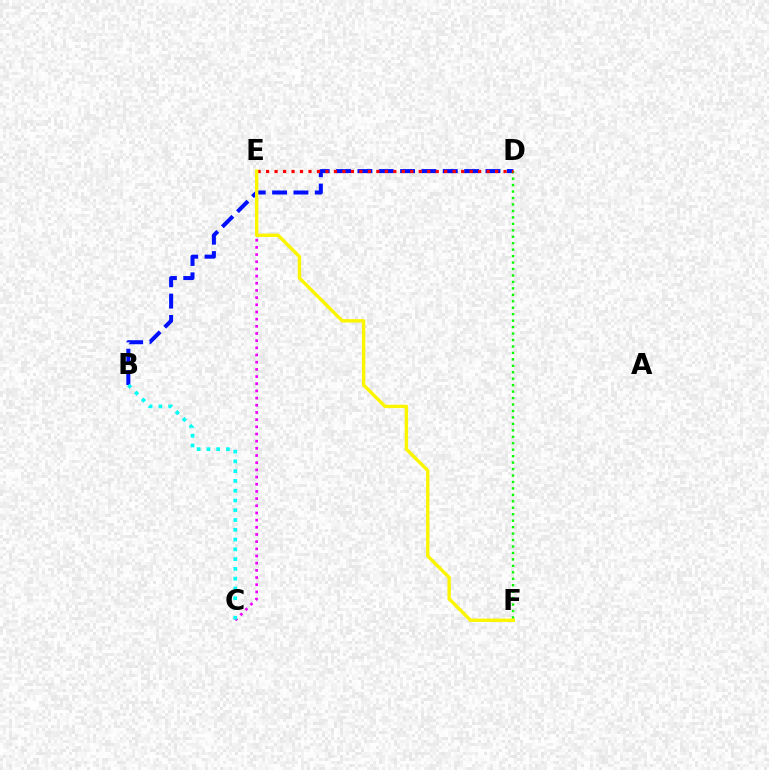{('C', 'E'): [{'color': '#ee00ff', 'line_style': 'dotted', 'thickness': 1.95}], ('B', 'D'): [{'color': '#0010ff', 'line_style': 'dashed', 'thickness': 2.9}], ('D', 'F'): [{'color': '#08ff00', 'line_style': 'dotted', 'thickness': 1.75}], ('D', 'E'): [{'color': '#ff0000', 'line_style': 'dotted', 'thickness': 2.3}], ('E', 'F'): [{'color': '#fcf500', 'line_style': 'solid', 'thickness': 2.43}], ('B', 'C'): [{'color': '#00fff6', 'line_style': 'dotted', 'thickness': 2.66}]}